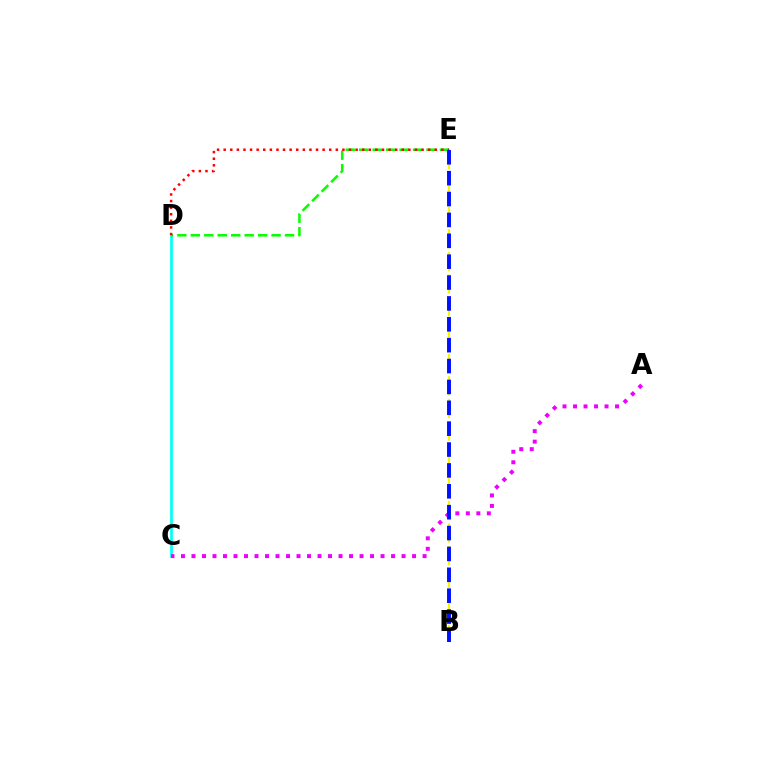{('B', 'E'): [{'color': '#fcf500', 'line_style': 'dashed', 'thickness': 1.54}, {'color': '#0010ff', 'line_style': 'dashed', 'thickness': 2.84}], ('C', 'D'): [{'color': '#00fff6', 'line_style': 'solid', 'thickness': 1.94}], ('D', 'E'): [{'color': '#08ff00', 'line_style': 'dashed', 'thickness': 1.83}, {'color': '#ff0000', 'line_style': 'dotted', 'thickness': 1.79}], ('A', 'C'): [{'color': '#ee00ff', 'line_style': 'dotted', 'thickness': 2.85}]}